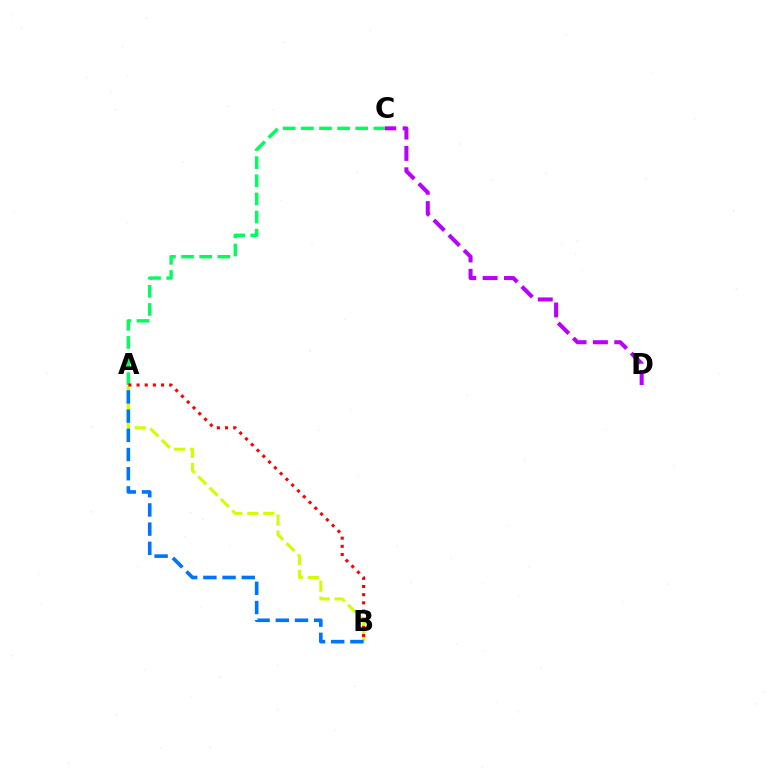{('A', 'B'): [{'color': '#d1ff00', 'line_style': 'dashed', 'thickness': 2.18}, {'color': '#0074ff', 'line_style': 'dashed', 'thickness': 2.61}, {'color': '#ff0000', 'line_style': 'dotted', 'thickness': 2.22}], ('A', 'C'): [{'color': '#00ff5c', 'line_style': 'dashed', 'thickness': 2.46}], ('C', 'D'): [{'color': '#b900ff', 'line_style': 'dashed', 'thickness': 2.9}]}